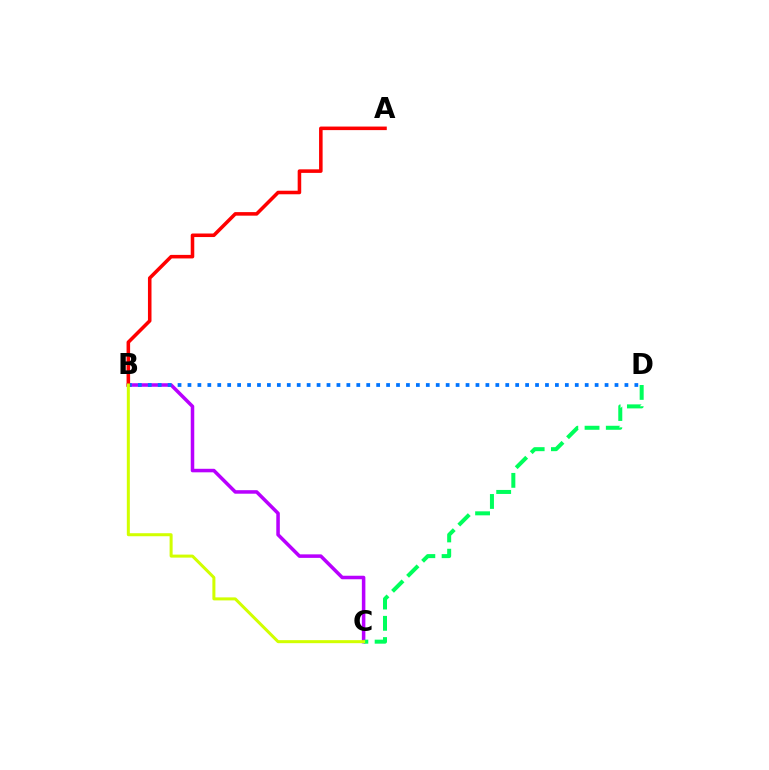{('B', 'C'): [{'color': '#b900ff', 'line_style': 'solid', 'thickness': 2.54}, {'color': '#d1ff00', 'line_style': 'solid', 'thickness': 2.17}], ('C', 'D'): [{'color': '#00ff5c', 'line_style': 'dashed', 'thickness': 2.89}], ('B', 'D'): [{'color': '#0074ff', 'line_style': 'dotted', 'thickness': 2.7}], ('A', 'B'): [{'color': '#ff0000', 'line_style': 'solid', 'thickness': 2.56}]}